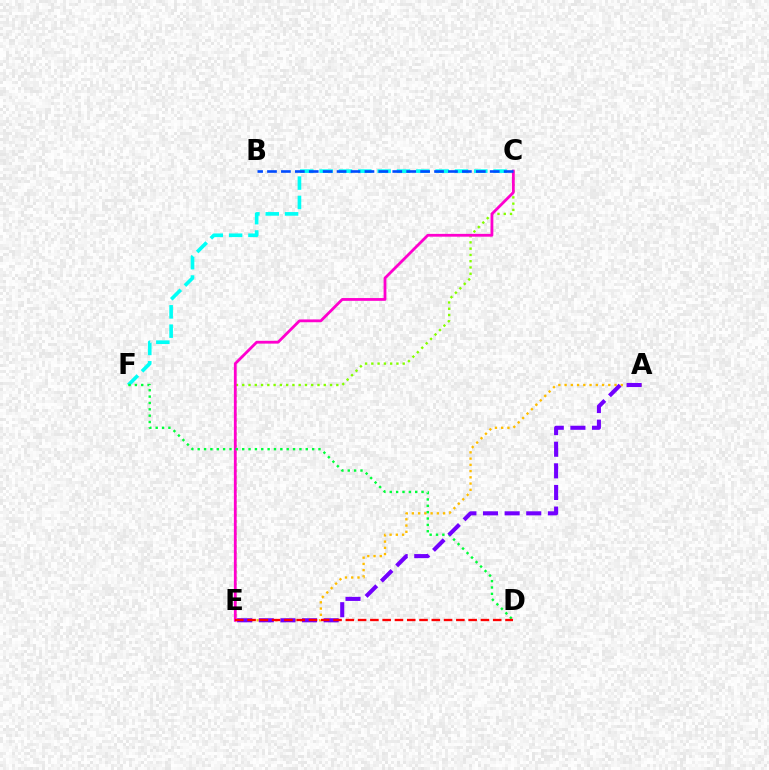{('C', 'E'): [{'color': '#84ff00', 'line_style': 'dotted', 'thickness': 1.7}, {'color': '#ff00cf', 'line_style': 'solid', 'thickness': 2.02}], ('C', 'F'): [{'color': '#00fff6', 'line_style': 'dashed', 'thickness': 2.63}], ('A', 'E'): [{'color': '#ffbd00', 'line_style': 'dotted', 'thickness': 1.7}, {'color': '#7200ff', 'line_style': 'dashed', 'thickness': 2.94}], ('D', 'F'): [{'color': '#00ff39', 'line_style': 'dotted', 'thickness': 1.73}], ('B', 'C'): [{'color': '#004bff', 'line_style': 'dashed', 'thickness': 1.89}], ('D', 'E'): [{'color': '#ff0000', 'line_style': 'dashed', 'thickness': 1.67}]}